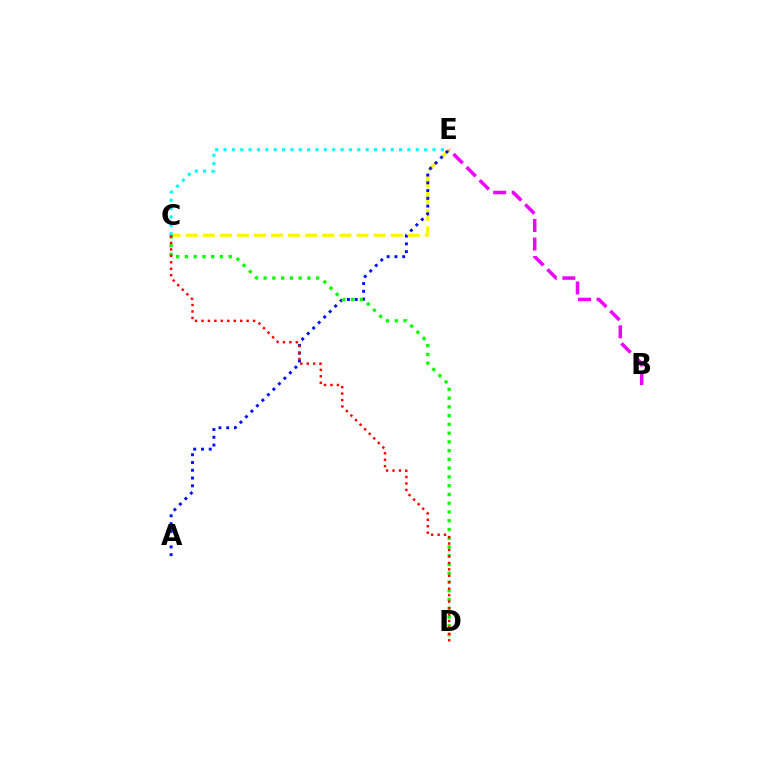{('C', 'E'): [{'color': '#fcf500', 'line_style': 'dashed', 'thickness': 2.32}, {'color': '#00fff6', 'line_style': 'dotted', 'thickness': 2.27}], ('A', 'E'): [{'color': '#0010ff', 'line_style': 'dotted', 'thickness': 2.11}], ('C', 'D'): [{'color': '#08ff00', 'line_style': 'dotted', 'thickness': 2.38}, {'color': '#ff0000', 'line_style': 'dotted', 'thickness': 1.75}], ('B', 'E'): [{'color': '#ee00ff', 'line_style': 'dashed', 'thickness': 2.52}]}